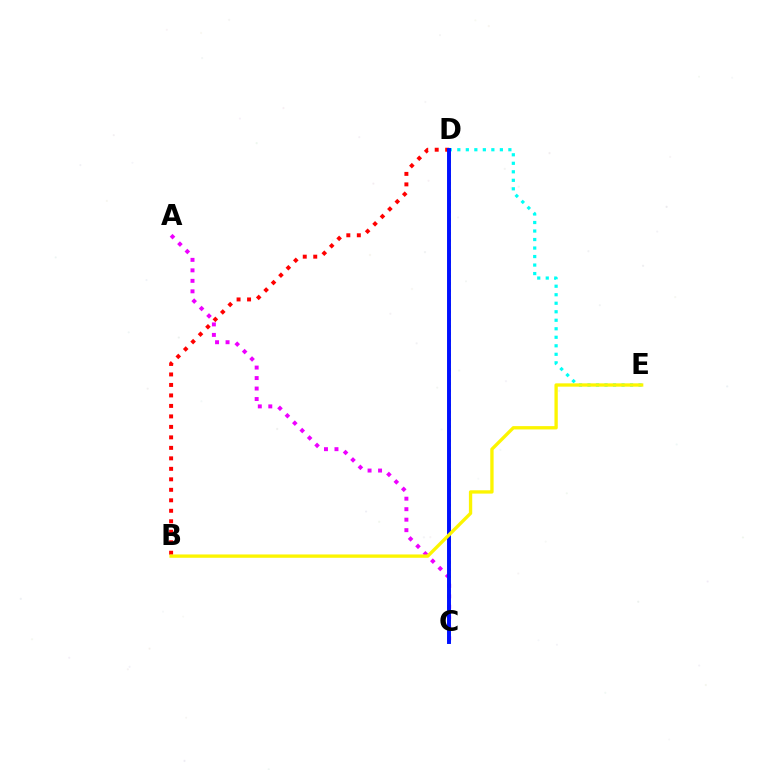{('D', 'E'): [{'color': '#00fff6', 'line_style': 'dotted', 'thickness': 2.31}], ('B', 'D'): [{'color': '#ff0000', 'line_style': 'dotted', 'thickness': 2.85}], ('C', 'D'): [{'color': '#08ff00', 'line_style': 'dotted', 'thickness': 1.94}, {'color': '#0010ff', 'line_style': 'solid', 'thickness': 2.83}], ('A', 'C'): [{'color': '#ee00ff', 'line_style': 'dotted', 'thickness': 2.85}], ('B', 'E'): [{'color': '#fcf500', 'line_style': 'solid', 'thickness': 2.39}]}